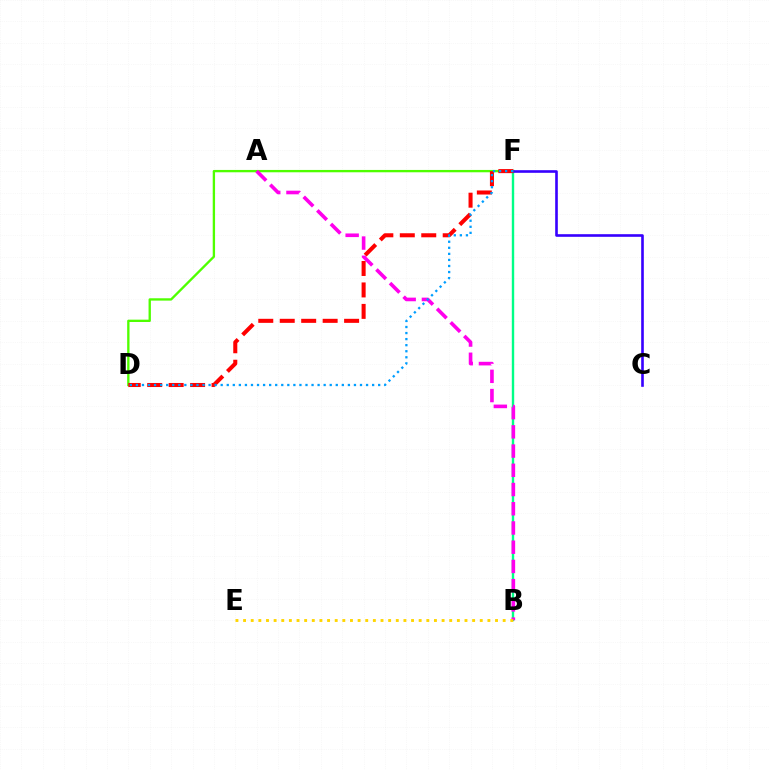{('D', 'F'): [{'color': '#4fff00', 'line_style': 'solid', 'thickness': 1.69}, {'color': '#ff0000', 'line_style': 'dashed', 'thickness': 2.91}, {'color': '#009eff', 'line_style': 'dotted', 'thickness': 1.65}], ('B', 'F'): [{'color': '#00ff86', 'line_style': 'solid', 'thickness': 1.72}], ('C', 'F'): [{'color': '#3700ff', 'line_style': 'solid', 'thickness': 1.89}], ('A', 'B'): [{'color': '#ff00ed', 'line_style': 'dashed', 'thickness': 2.61}], ('B', 'E'): [{'color': '#ffd500', 'line_style': 'dotted', 'thickness': 2.07}]}